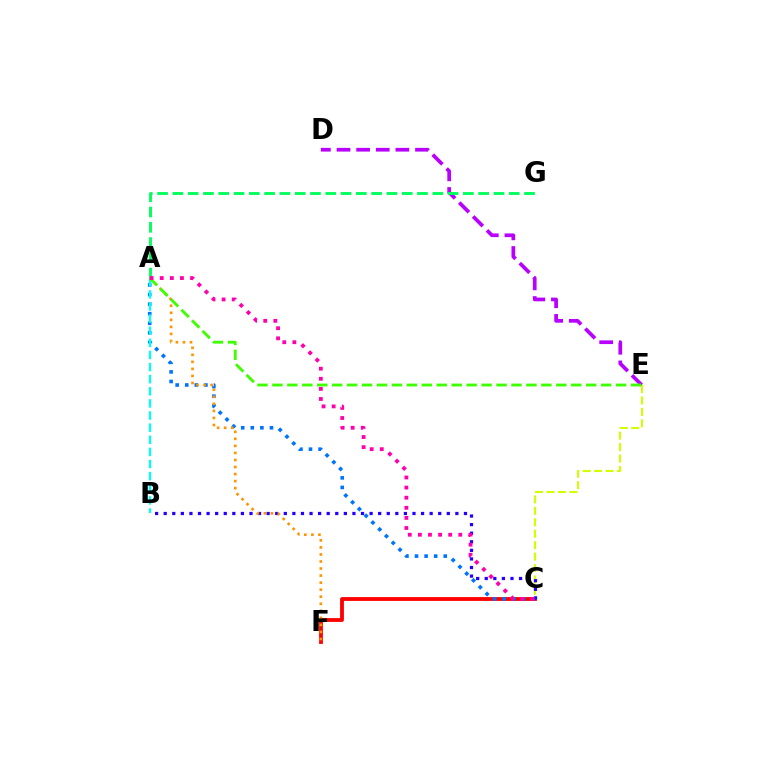{('C', 'E'): [{'color': '#d1ff00', 'line_style': 'dashed', 'thickness': 1.55}], ('C', 'F'): [{'color': '#ff0000', 'line_style': 'solid', 'thickness': 2.74}], ('B', 'C'): [{'color': '#2500ff', 'line_style': 'dotted', 'thickness': 2.33}], ('A', 'C'): [{'color': '#0074ff', 'line_style': 'dotted', 'thickness': 2.6}, {'color': '#ff00ac', 'line_style': 'dotted', 'thickness': 2.74}], ('D', 'E'): [{'color': '#b900ff', 'line_style': 'dashed', 'thickness': 2.67}], ('A', 'G'): [{'color': '#00ff5c', 'line_style': 'dashed', 'thickness': 2.08}], ('A', 'F'): [{'color': '#ff9400', 'line_style': 'dotted', 'thickness': 1.91}], ('A', 'B'): [{'color': '#00fff6', 'line_style': 'dashed', 'thickness': 1.65}], ('A', 'E'): [{'color': '#3dff00', 'line_style': 'dashed', 'thickness': 2.03}]}